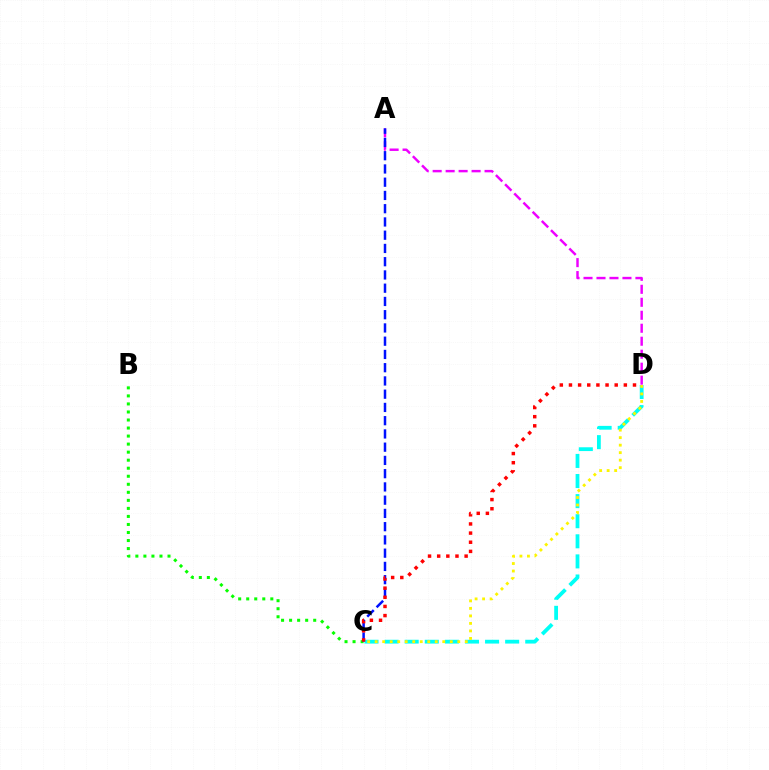{('A', 'D'): [{'color': '#ee00ff', 'line_style': 'dashed', 'thickness': 1.76}], ('C', 'D'): [{'color': '#00fff6', 'line_style': 'dashed', 'thickness': 2.73}, {'color': '#fcf500', 'line_style': 'dotted', 'thickness': 2.04}, {'color': '#ff0000', 'line_style': 'dotted', 'thickness': 2.49}], ('B', 'C'): [{'color': '#08ff00', 'line_style': 'dotted', 'thickness': 2.18}], ('A', 'C'): [{'color': '#0010ff', 'line_style': 'dashed', 'thickness': 1.8}]}